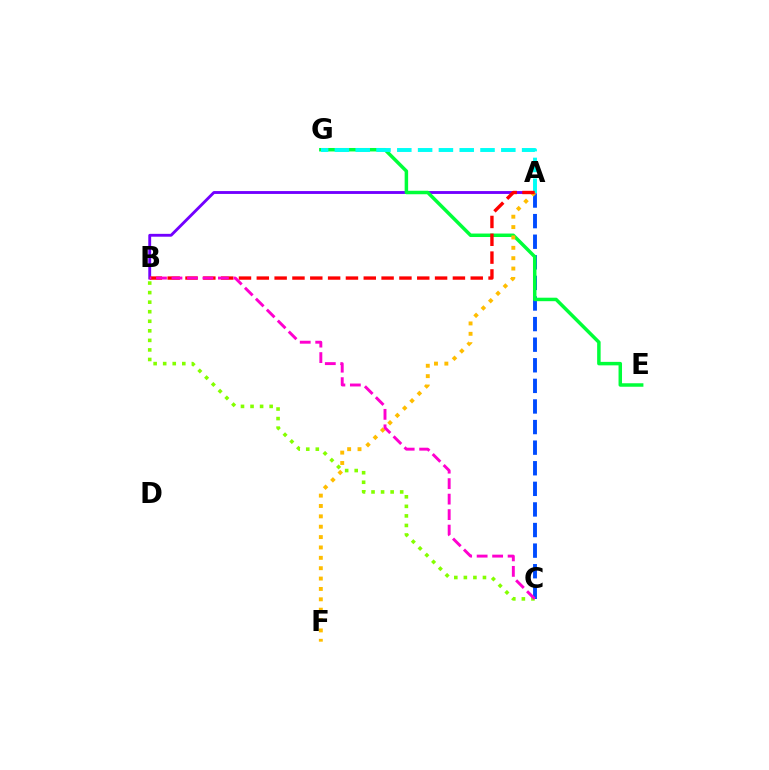{('A', 'B'): [{'color': '#7200ff', 'line_style': 'solid', 'thickness': 2.06}, {'color': '#ff0000', 'line_style': 'dashed', 'thickness': 2.42}], ('A', 'C'): [{'color': '#004bff', 'line_style': 'dashed', 'thickness': 2.8}], ('E', 'G'): [{'color': '#00ff39', 'line_style': 'solid', 'thickness': 2.51}], ('A', 'G'): [{'color': '#00fff6', 'line_style': 'dashed', 'thickness': 2.83}], ('A', 'F'): [{'color': '#ffbd00', 'line_style': 'dotted', 'thickness': 2.82}], ('B', 'C'): [{'color': '#84ff00', 'line_style': 'dotted', 'thickness': 2.6}, {'color': '#ff00cf', 'line_style': 'dashed', 'thickness': 2.1}]}